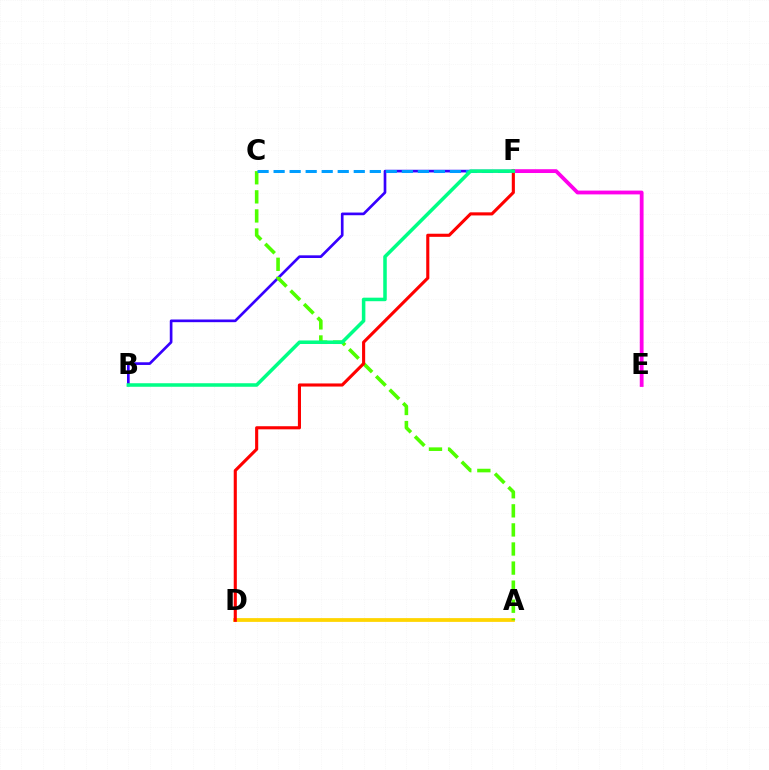{('E', 'F'): [{'color': '#ff00ed', 'line_style': 'solid', 'thickness': 2.74}], ('B', 'F'): [{'color': '#3700ff', 'line_style': 'solid', 'thickness': 1.93}, {'color': '#00ff86', 'line_style': 'solid', 'thickness': 2.54}], ('A', 'D'): [{'color': '#ffd500', 'line_style': 'solid', 'thickness': 2.71}], ('A', 'C'): [{'color': '#4fff00', 'line_style': 'dashed', 'thickness': 2.59}], ('C', 'F'): [{'color': '#009eff', 'line_style': 'dashed', 'thickness': 2.18}], ('D', 'F'): [{'color': '#ff0000', 'line_style': 'solid', 'thickness': 2.24}]}